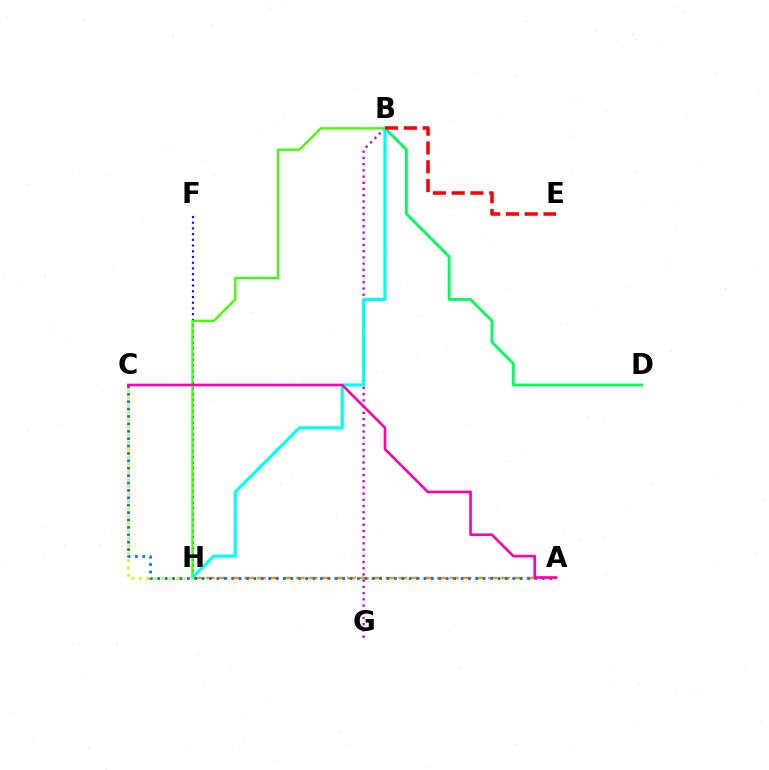{('F', 'H'): [{'color': '#2500ff', 'line_style': 'dotted', 'thickness': 1.55}], ('B', 'D'): [{'color': '#00ff5c', 'line_style': 'solid', 'thickness': 2.05}], ('A', 'H'): [{'color': '#ff9400', 'line_style': 'dashed', 'thickness': 1.74}], ('B', 'G'): [{'color': '#b900ff', 'line_style': 'dotted', 'thickness': 1.69}], ('B', 'H'): [{'color': '#3dff00', 'line_style': 'solid', 'thickness': 1.64}, {'color': '#00fff6', 'line_style': 'solid', 'thickness': 2.27}], ('B', 'E'): [{'color': '#ff0000', 'line_style': 'dashed', 'thickness': 2.55}], ('C', 'H'): [{'color': '#d1ff00', 'line_style': 'dotted', 'thickness': 2.01}], ('A', 'C'): [{'color': '#0074ff', 'line_style': 'dotted', 'thickness': 2.01}, {'color': '#ff00ac', 'line_style': 'solid', 'thickness': 1.89}]}